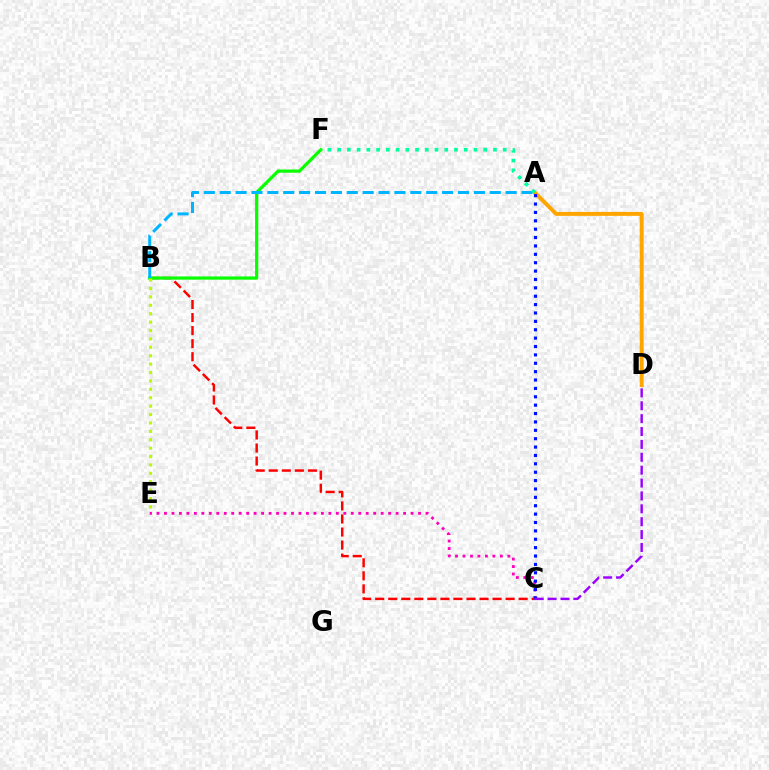{('B', 'C'): [{'color': '#ff0000', 'line_style': 'dashed', 'thickness': 1.77}], ('A', 'D'): [{'color': '#ffa500', 'line_style': 'solid', 'thickness': 2.84}], ('C', 'E'): [{'color': '#ff00bd', 'line_style': 'dotted', 'thickness': 2.03}], ('B', 'F'): [{'color': '#08ff00', 'line_style': 'solid', 'thickness': 2.32}], ('A', 'B'): [{'color': '#00b5ff', 'line_style': 'dashed', 'thickness': 2.16}], ('B', 'E'): [{'color': '#b3ff00', 'line_style': 'dotted', 'thickness': 2.28}], ('A', 'C'): [{'color': '#0010ff', 'line_style': 'dotted', 'thickness': 2.28}], ('A', 'F'): [{'color': '#00ff9d', 'line_style': 'dotted', 'thickness': 2.65}], ('C', 'D'): [{'color': '#9b00ff', 'line_style': 'dashed', 'thickness': 1.75}]}